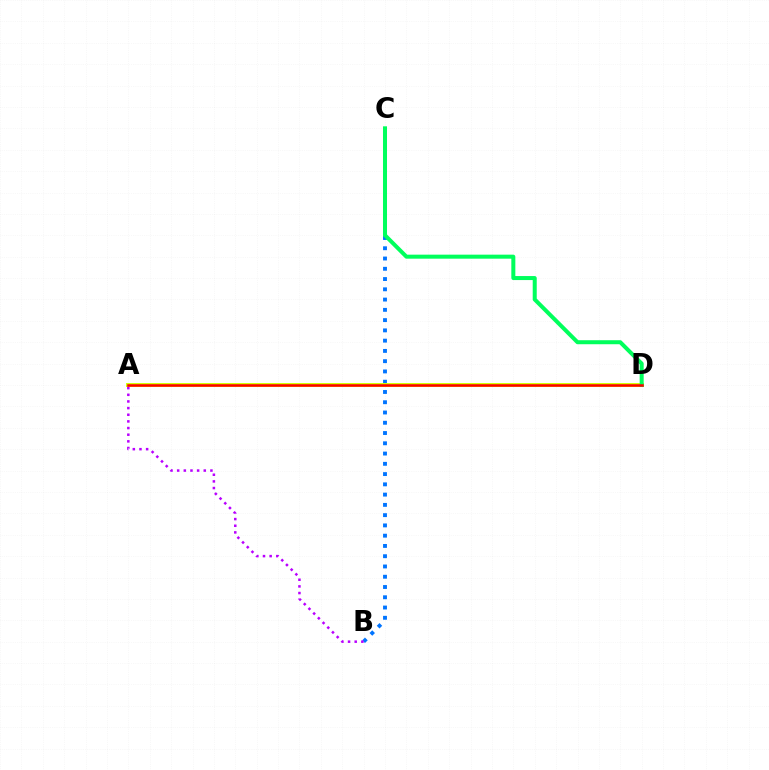{('B', 'C'): [{'color': '#0074ff', 'line_style': 'dotted', 'thickness': 2.79}], ('A', 'D'): [{'color': '#d1ff00', 'line_style': 'solid', 'thickness': 2.82}, {'color': '#ff0000', 'line_style': 'solid', 'thickness': 1.81}], ('C', 'D'): [{'color': '#00ff5c', 'line_style': 'solid', 'thickness': 2.89}], ('A', 'B'): [{'color': '#b900ff', 'line_style': 'dotted', 'thickness': 1.81}]}